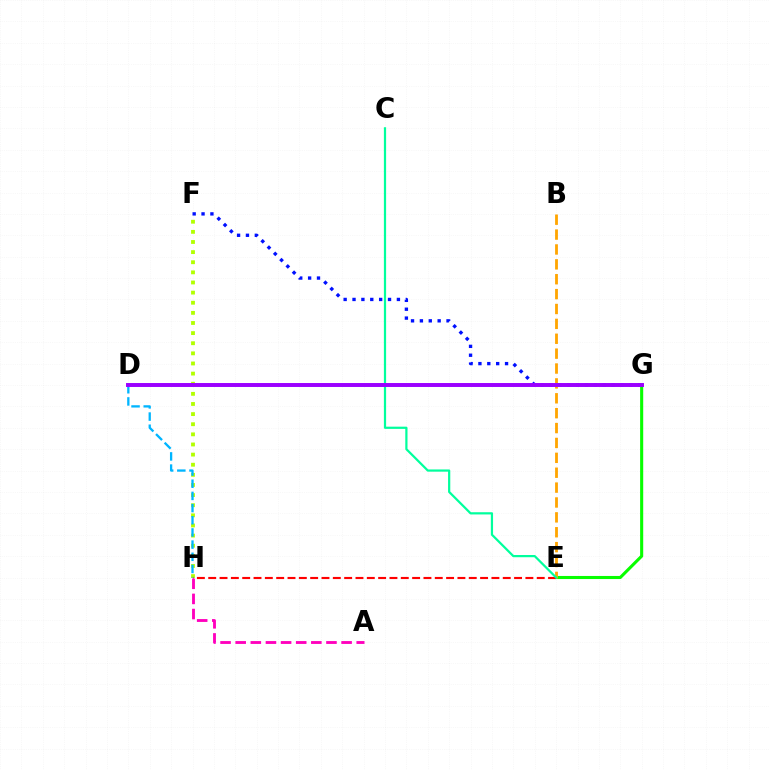{('F', 'G'): [{'color': '#0010ff', 'line_style': 'dotted', 'thickness': 2.41}], ('F', 'H'): [{'color': '#b3ff00', 'line_style': 'dotted', 'thickness': 2.75}], ('E', 'G'): [{'color': '#08ff00', 'line_style': 'solid', 'thickness': 2.22}], ('B', 'E'): [{'color': '#ffa500', 'line_style': 'dashed', 'thickness': 2.02}], ('E', 'H'): [{'color': '#ff0000', 'line_style': 'dashed', 'thickness': 1.54}], ('D', 'H'): [{'color': '#00b5ff', 'line_style': 'dashed', 'thickness': 1.65}], ('C', 'E'): [{'color': '#00ff9d', 'line_style': 'solid', 'thickness': 1.6}], ('D', 'G'): [{'color': '#9b00ff', 'line_style': 'solid', 'thickness': 2.84}], ('A', 'H'): [{'color': '#ff00bd', 'line_style': 'dashed', 'thickness': 2.06}]}